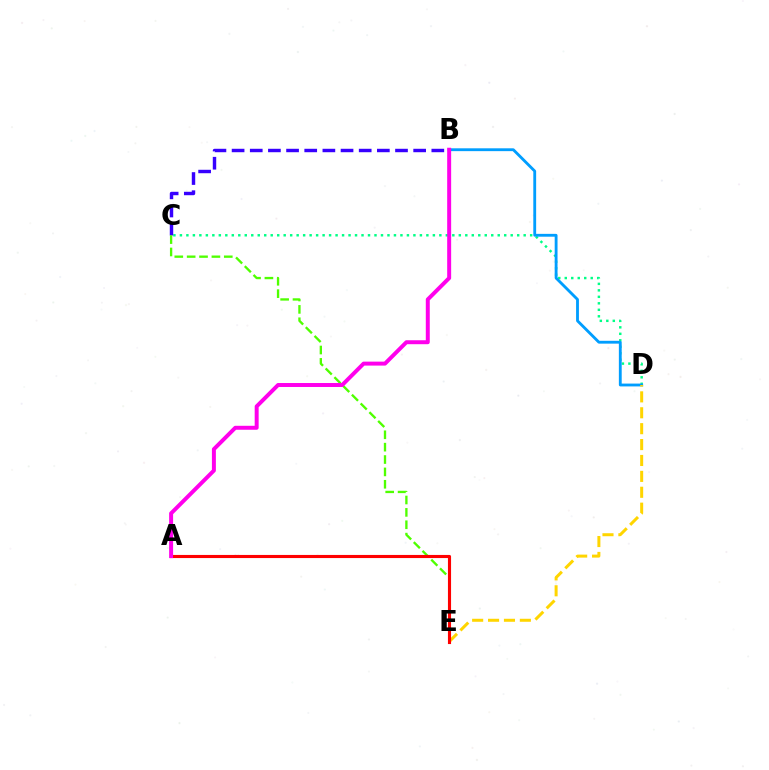{('C', 'D'): [{'color': '#00ff86', 'line_style': 'dotted', 'thickness': 1.76}], ('B', 'D'): [{'color': '#009eff', 'line_style': 'solid', 'thickness': 2.04}], ('D', 'E'): [{'color': '#ffd500', 'line_style': 'dashed', 'thickness': 2.16}], ('B', 'C'): [{'color': '#3700ff', 'line_style': 'dashed', 'thickness': 2.47}], ('C', 'E'): [{'color': '#4fff00', 'line_style': 'dashed', 'thickness': 1.68}], ('A', 'E'): [{'color': '#ff0000', 'line_style': 'solid', 'thickness': 2.24}], ('A', 'B'): [{'color': '#ff00ed', 'line_style': 'solid', 'thickness': 2.85}]}